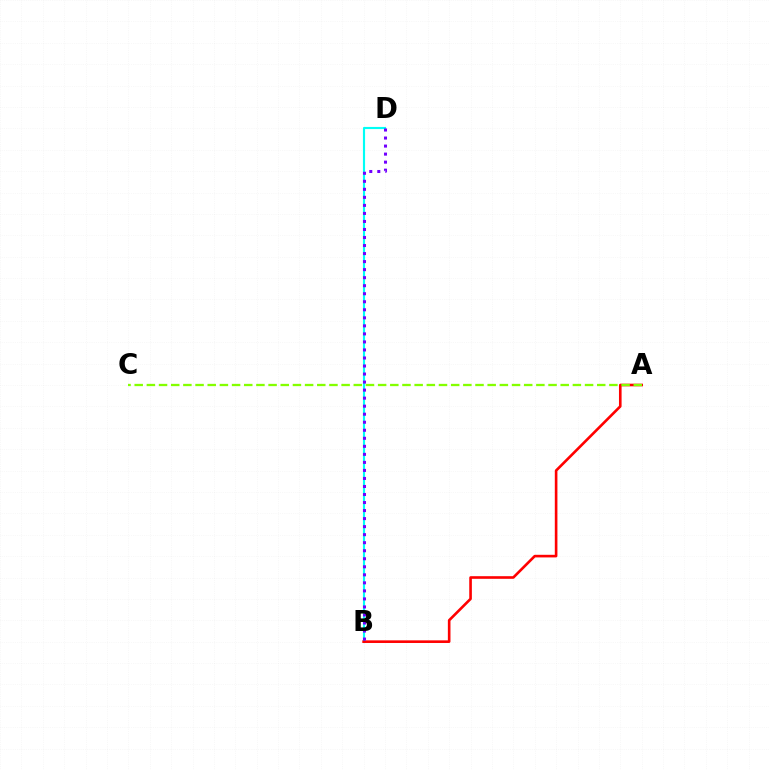{('B', 'D'): [{'color': '#00fff6', 'line_style': 'solid', 'thickness': 1.55}, {'color': '#7200ff', 'line_style': 'dotted', 'thickness': 2.18}], ('A', 'B'): [{'color': '#ff0000', 'line_style': 'solid', 'thickness': 1.89}], ('A', 'C'): [{'color': '#84ff00', 'line_style': 'dashed', 'thickness': 1.65}]}